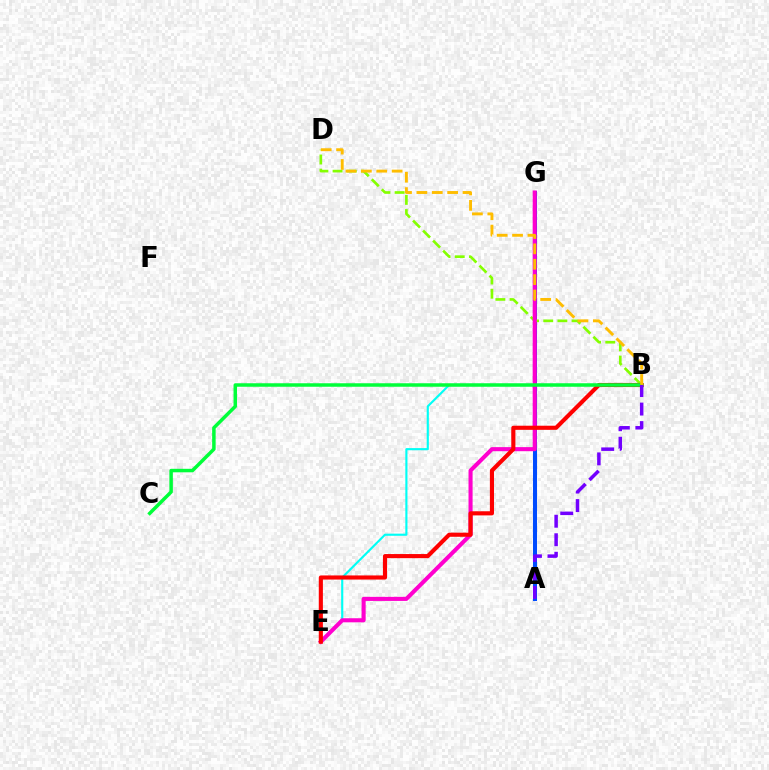{('A', 'G'): [{'color': '#004bff', 'line_style': 'solid', 'thickness': 2.9}], ('B', 'E'): [{'color': '#00fff6', 'line_style': 'solid', 'thickness': 1.54}, {'color': '#ff0000', 'line_style': 'solid', 'thickness': 2.97}], ('B', 'D'): [{'color': '#84ff00', 'line_style': 'dashed', 'thickness': 1.93}, {'color': '#ffbd00', 'line_style': 'dashed', 'thickness': 2.09}], ('E', 'G'): [{'color': '#ff00cf', 'line_style': 'solid', 'thickness': 2.94}], ('B', 'C'): [{'color': '#00ff39', 'line_style': 'solid', 'thickness': 2.51}], ('A', 'B'): [{'color': '#7200ff', 'line_style': 'dashed', 'thickness': 2.52}]}